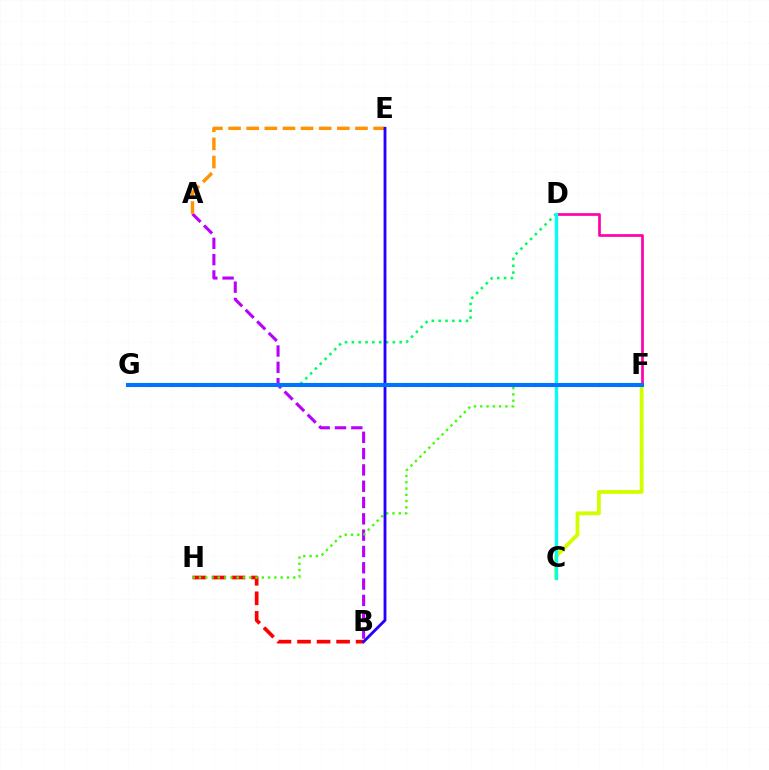{('B', 'H'): [{'color': '#ff0000', 'line_style': 'dashed', 'thickness': 2.65}], ('C', 'F'): [{'color': '#d1ff00', 'line_style': 'solid', 'thickness': 2.78}], ('A', 'B'): [{'color': '#b900ff', 'line_style': 'dashed', 'thickness': 2.22}], ('D', 'G'): [{'color': '#00ff5c', 'line_style': 'dotted', 'thickness': 1.86}], ('F', 'H'): [{'color': '#3dff00', 'line_style': 'dotted', 'thickness': 1.71}], ('A', 'E'): [{'color': '#ff9400', 'line_style': 'dashed', 'thickness': 2.46}], ('D', 'F'): [{'color': '#ff00ac', 'line_style': 'solid', 'thickness': 1.94}], ('C', 'D'): [{'color': '#00fff6', 'line_style': 'solid', 'thickness': 2.38}], ('B', 'E'): [{'color': '#2500ff', 'line_style': 'solid', 'thickness': 2.05}], ('F', 'G'): [{'color': '#0074ff', 'line_style': 'solid', 'thickness': 2.95}]}